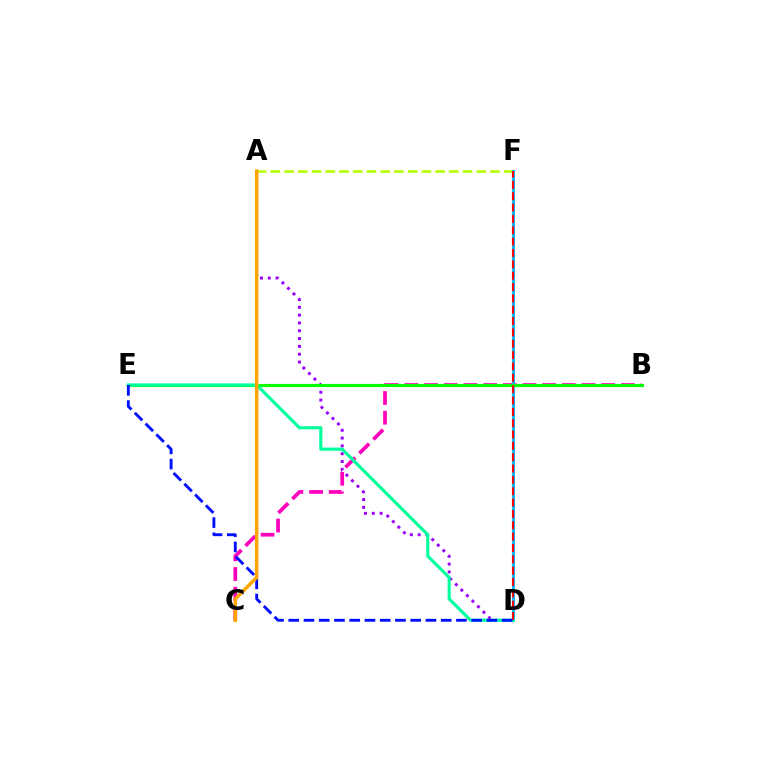{('A', 'F'): [{'color': '#b3ff00', 'line_style': 'dashed', 'thickness': 1.86}], ('B', 'C'): [{'color': '#ff00bd', 'line_style': 'dashed', 'thickness': 2.67}], ('A', 'D'): [{'color': '#9b00ff', 'line_style': 'dotted', 'thickness': 2.12}], ('D', 'F'): [{'color': '#00b5ff', 'line_style': 'solid', 'thickness': 2.06}, {'color': '#ff0000', 'line_style': 'dashed', 'thickness': 1.54}], ('B', 'E'): [{'color': '#08ff00', 'line_style': 'solid', 'thickness': 2.25}], ('D', 'E'): [{'color': '#00ff9d', 'line_style': 'solid', 'thickness': 2.26}, {'color': '#0010ff', 'line_style': 'dashed', 'thickness': 2.07}], ('A', 'C'): [{'color': '#ffa500', 'line_style': 'solid', 'thickness': 2.5}]}